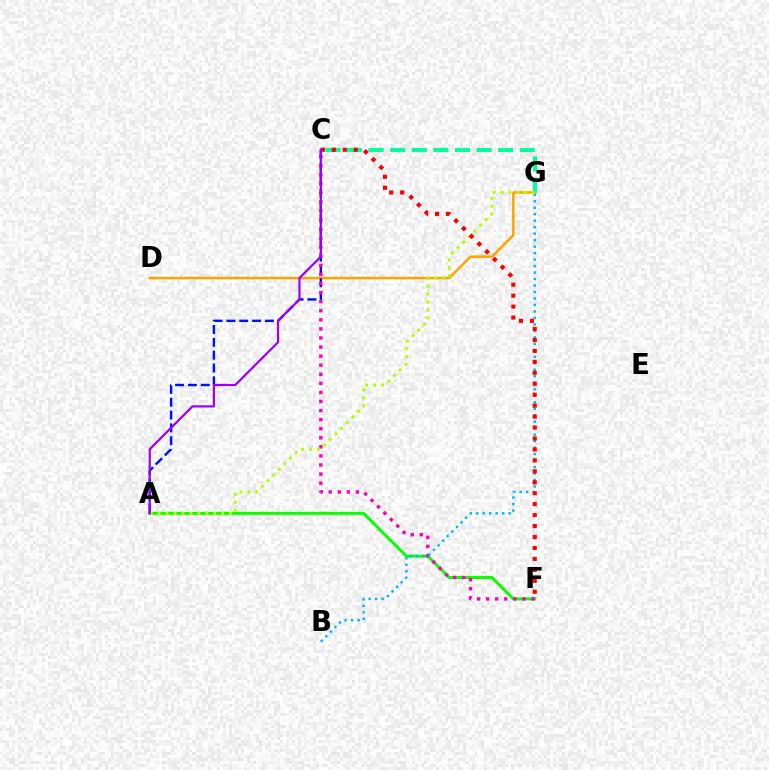{('D', 'G'): [{'color': '#ffa500', 'line_style': 'solid', 'thickness': 1.81}], ('C', 'G'): [{'color': '#00ff9d', 'line_style': 'dashed', 'thickness': 2.93}], ('A', 'F'): [{'color': '#08ff00', 'line_style': 'solid', 'thickness': 2.12}], ('A', 'C'): [{'color': '#0010ff', 'line_style': 'dashed', 'thickness': 1.74}, {'color': '#9b00ff', 'line_style': 'solid', 'thickness': 1.59}], ('C', 'F'): [{'color': '#ff00bd', 'line_style': 'dotted', 'thickness': 2.47}, {'color': '#ff0000', 'line_style': 'dotted', 'thickness': 2.97}], ('B', 'G'): [{'color': '#00b5ff', 'line_style': 'dotted', 'thickness': 1.76}], ('A', 'G'): [{'color': '#b3ff00', 'line_style': 'dotted', 'thickness': 2.16}]}